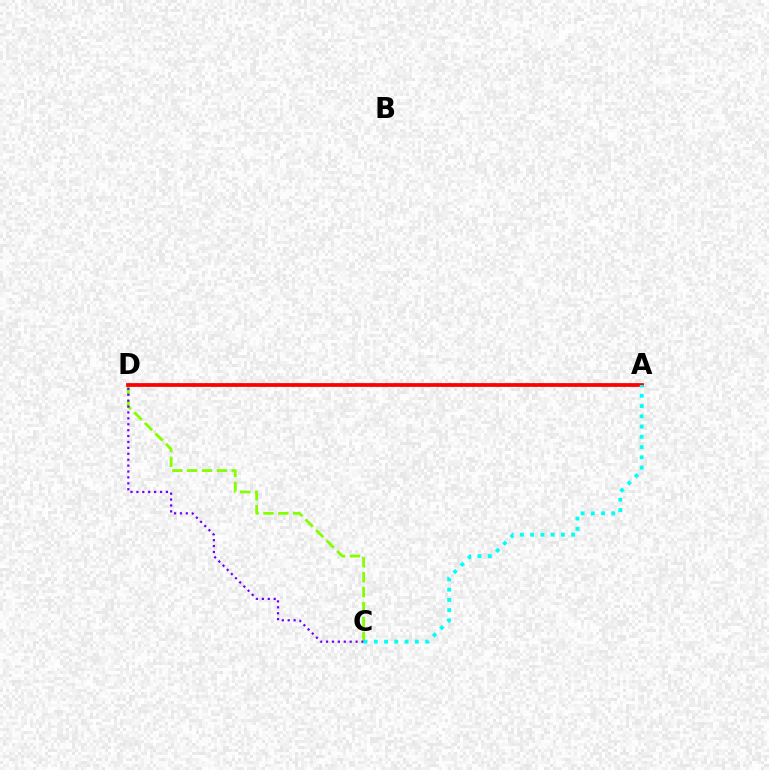{('C', 'D'): [{'color': '#84ff00', 'line_style': 'dashed', 'thickness': 2.02}, {'color': '#7200ff', 'line_style': 'dotted', 'thickness': 1.6}], ('A', 'D'): [{'color': '#ff0000', 'line_style': 'solid', 'thickness': 2.71}], ('A', 'C'): [{'color': '#00fff6', 'line_style': 'dotted', 'thickness': 2.79}]}